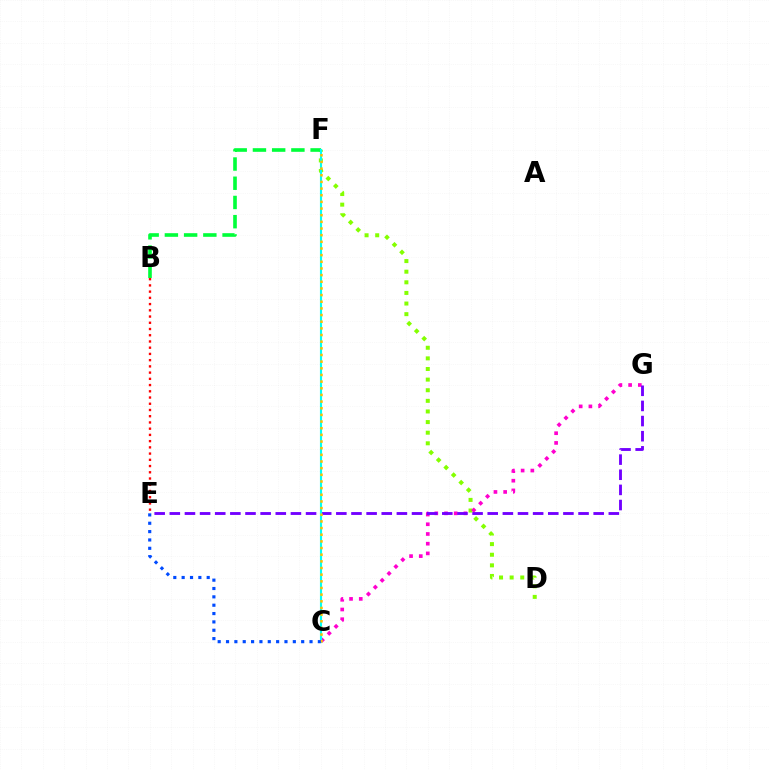{('D', 'F'): [{'color': '#84ff00', 'line_style': 'dotted', 'thickness': 2.88}], ('C', 'G'): [{'color': '#ff00cf', 'line_style': 'dotted', 'thickness': 2.64}], ('B', 'F'): [{'color': '#00ff39', 'line_style': 'dashed', 'thickness': 2.61}], ('E', 'G'): [{'color': '#7200ff', 'line_style': 'dashed', 'thickness': 2.06}], ('B', 'E'): [{'color': '#ff0000', 'line_style': 'dotted', 'thickness': 1.69}], ('C', 'F'): [{'color': '#00fff6', 'line_style': 'solid', 'thickness': 1.53}, {'color': '#ffbd00', 'line_style': 'dotted', 'thickness': 1.81}], ('C', 'E'): [{'color': '#004bff', 'line_style': 'dotted', 'thickness': 2.27}]}